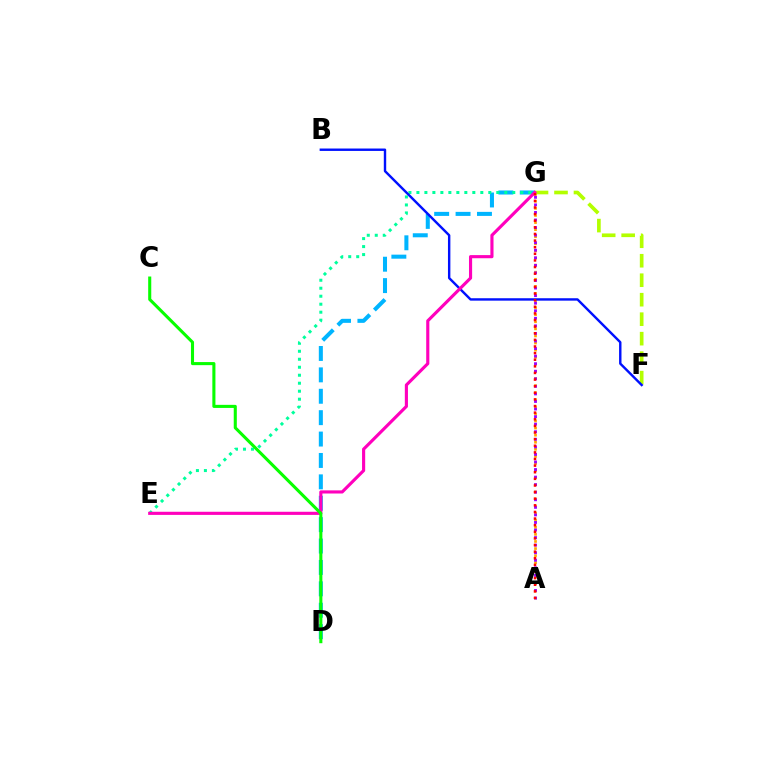{('A', 'G'): [{'color': '#ffa500', 'line_style': 'dotted', 'thickness': 1.93}, {'color': '#9b00ff', 'line_style': 'dotted', 'thickness': 2.05}, {'color': '#ff0000', 'line_style': 'dotted', 'thickness': 1.8}], ('D', 'G'): [{'color': '#00b5ff', 'line_style': 'dashed', 'thickness': 2.91}], ('E', 'G'): [{'color': '#00ff9d', 'line_style': 'dotted', 'thickness': 2.17}, {'color': '#ff00bd', 'line_style': 'solid', 'thickness': 2.25}], ('F', 'G'): [{'color': '#b3ff00', 'line_style': 'dashed', 'thickness': 2.65}], ('B', 'F'): [{'color': '#0010ff', 'line_style': 'solid', 'thickness': 1.74}], ('C', 'D'): [{'color': '#08ff00', 'line_style': 'solid', 'thickness': 2.22}]}